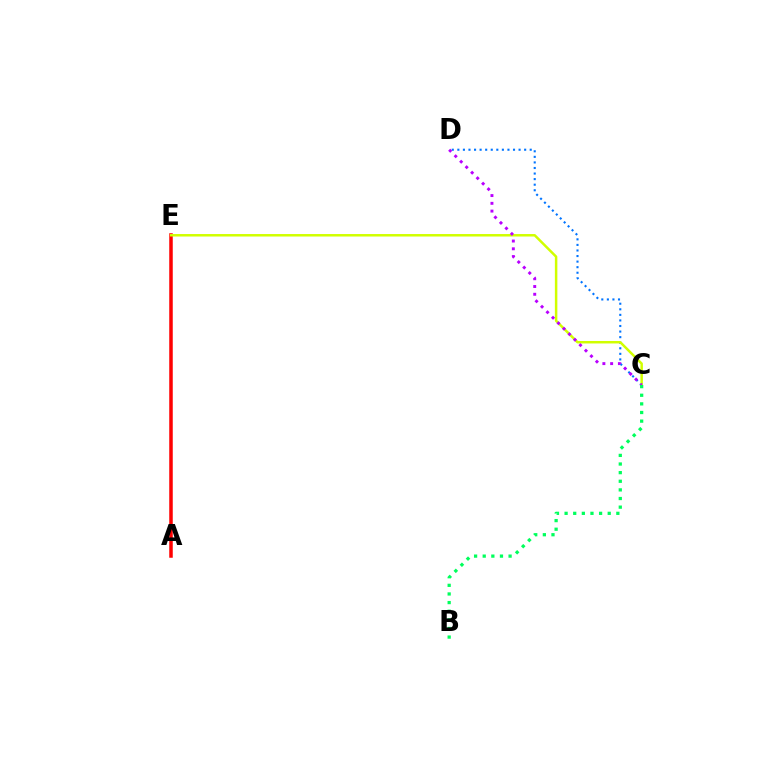{('A', 'E'): [{'color': '#ff0000', 'line_style': 'solid', 'thickness': 2.53}], ('C', 'D'): [{'color': '#0074ff', 'line_style': 'dotted', 'thickness': 1.51}, {'color': '#b900ff', 'line_style': 'dotted', 'thickness': 2.11}], ('C', 'E'): [{'color': '#d1ff00', 'line_style': 'solid', 'thickness': 1.79}], ('B', 'C'): [{'color': '#00ff5c', 'line_style': 'dotted', 'thickness': 2.34}]}